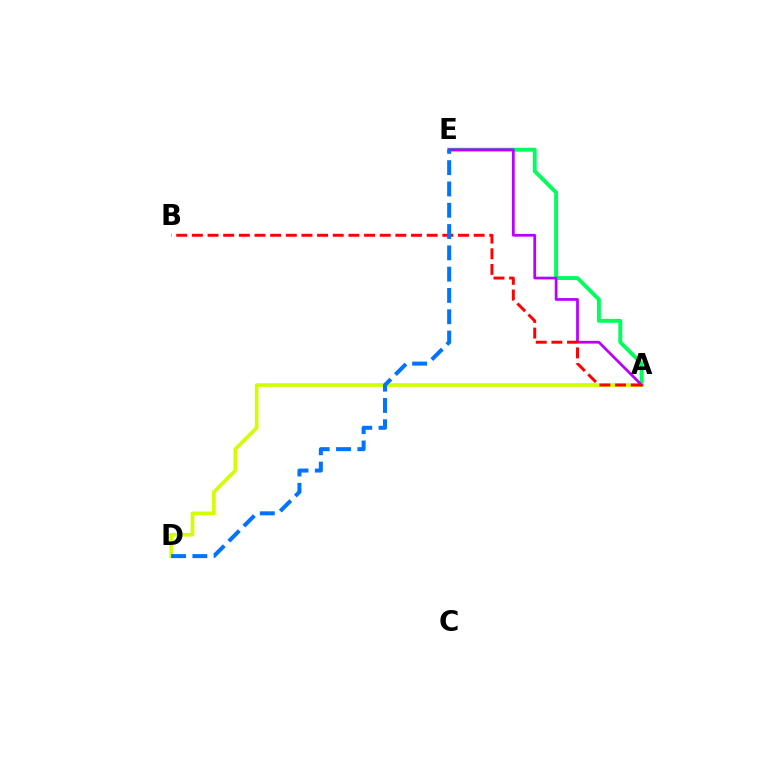{('A', 'E'): [{'color': '#00ff5c', 'line_style': 'solid', 'thickness': 2.82}, {'color': '#b900ff', 'line_style': 'solid', 'thickness': 1.98}], ('A', 'D'): [{'color': '#d1ff00', 'line_style': 'solid', 'thickness': 2.65}], ('A', 'B'): [{'color': '#ff0000', 'line_style': 'dashed', 'thickness': 2.13}], ('D', 'E'): [{'color': '#0074ff', 'line_style': 'dashed', 'thickness': 2.89}]}